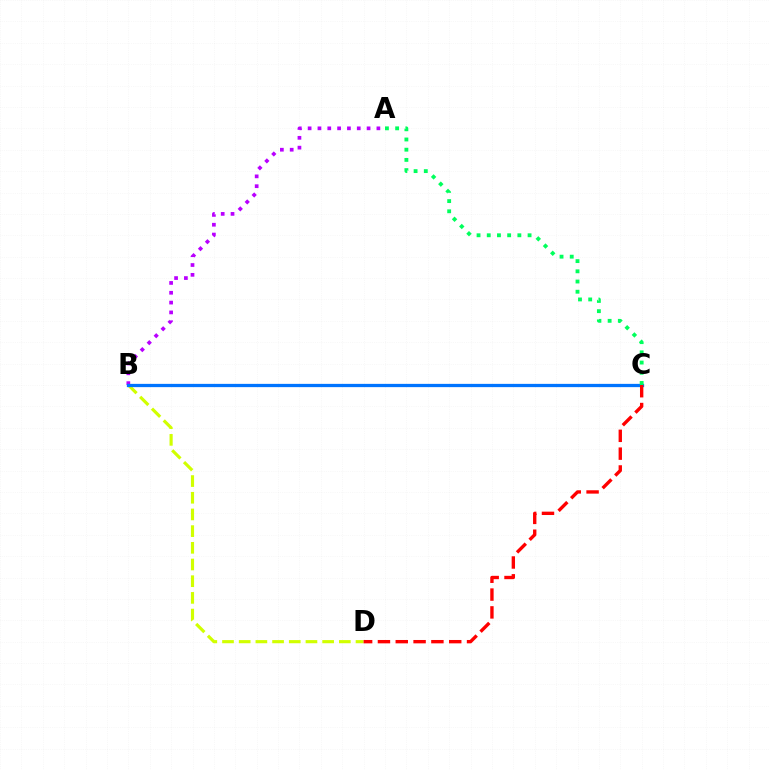{('B', 'D'): [{'color': '#d1ff00', 'line_style': 'dashed', 'thickness': 2.27}], ('A', 'B'): [{'color': '#b900ff', 'line_style': 'dotted', 'thickness': 2.67}], ('B', 'C'): [{'color': '#0074ff', 'line_style': 'solid', 'thickness': 2.35}], ('C', 'D'): [{'color': '#ff0000', 'line_style': 'dashed', 'thickness': 2.42}], ('A', 'C'): [{'color': '#00ff5c', 'line_style': 'dotted', 'thickness': 2.77}]}